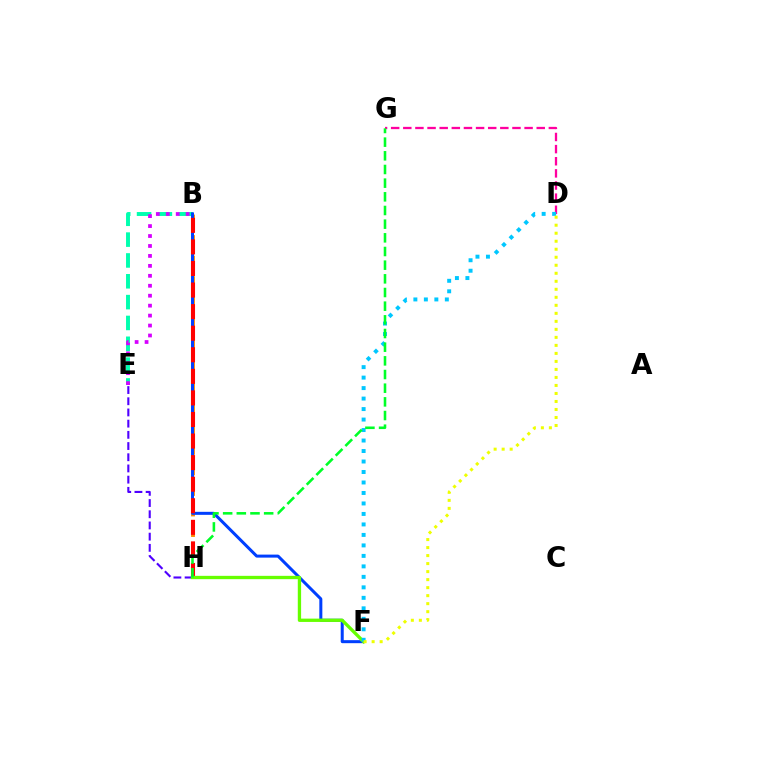{('B', 'E'): [{'color': '#00ffaf', 'line_style': 'dashed', 'thickness': 2.83}, {'color': '#d600ff', 'line_style': 'dotted', 'thickness': 2.7}], ('D', 'G'): [{'color': '#ff00a0', 'line_style': 'dashed', 'thickness': 1.65}], ('B', 'H'): [{'color': '#ff8800', 'line_style': 'dashed', 'thickness': 2.79}, {'color': '#ff0000', 'line_style': 'dashed', 'thickness': 2.93}], ('B', 'F'): [{'color': '#003fff', 'line_style': 'solid', 'thickness': 2.17}], ('E', 'H'): [{'color': '#4f00ff', 'line_style': 'dashed', 'thickness': 1.52}], ('F', 'H'): [{'color': '#66ff00', 'line_style': 'solid', 'thickness': 2.39}], ('D', 'F'): [{'color': '#00c7ff', 'line_style': 'dotted', 'thickness': 2.85}, {'color': '#eeff00', 'line_style': 'dotted', 'thickness': 2.18}], ('G', 'H'): [{'color': '#00ff27', 'line_style': 'dashed', 'thickness': 1.86}]}